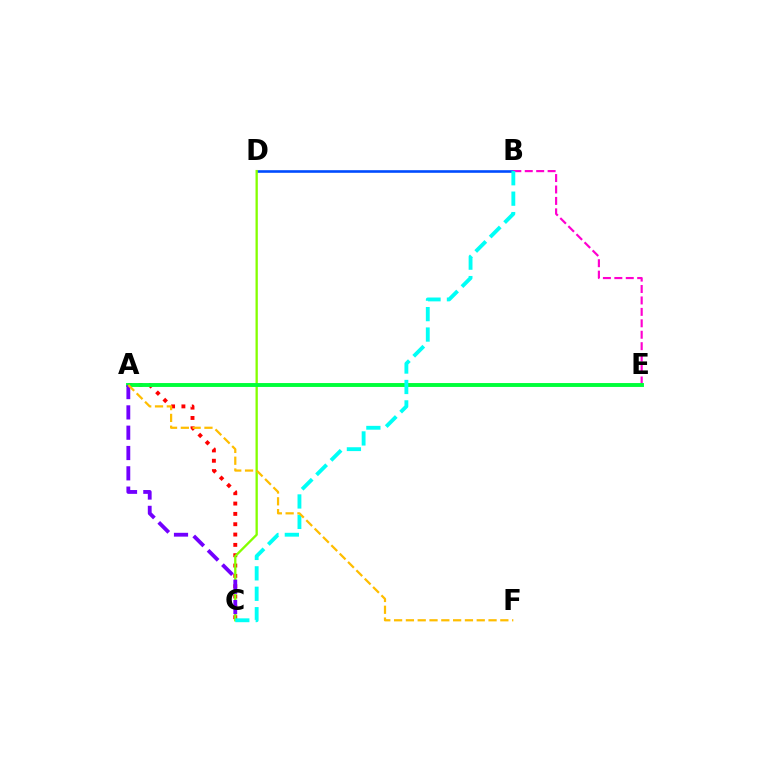{('B', 'D'): [{'color': '#004bff', 'line_style': 'solid', 'thickness': 1.88}], ('A', 'C'): [{'color': '#ff0000', 'line_style': 'dotted', 'thickness': 2.81}, {'color': '#7200ff', 'line_style': 'dashed', 'thickness': 2.76}], ('C', 'D'): [{'color': '#84ff00', 'line_style': 'solid', 'thickness': 1.67}], ('B', 'E'): [{'color': '#ff00cf', 'line_style': 'dashed', 'thickness': 1.55}], ('A', 'E'): [{'color': '#00ff39', 'line_style': 'solid', 'thickness': 2.81}], ('B', 'C'): [{'color': '#00fff6', 'line_style': 'dashed', 'thickness': 2.78}], ('A', 'F'): [{'color': '#ffbd00', 'line_style': 'dashed', 'thickness': 1.6}]}